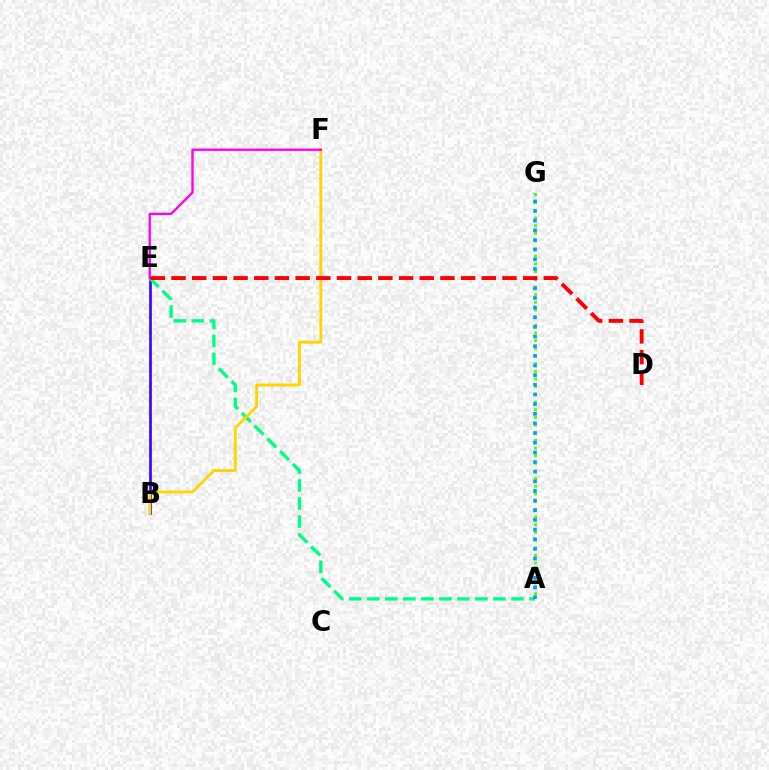{('A', 'G'): [{'color': '#4fff00', 'line_style': 'dotted', 'thickness': 2.08}, {'color': '#009eff', 'line_style': 'dotted', 'thickness': 2.62}], ('B', 'E'): [{'color': '#3700ff', 'line_style': 'solid', 'thickness': 1.91}], ('A', 'E'): [{'color': '#00ff86', 'line_style': 'dashed', 'thickness': 2.45}], ('B', 'F'): [{'color': '#ffd500', 'line_style': 'solid', 'thickness': 2.05}], ('E', 'F'): [{'color': '#ff00ed', 'line_style': 'solid', 'thickness': 1.69}], ('D', 'E'): [{'color': '#ff0000', 'line_style': 'dashed', 'thickness': 2.81}]}